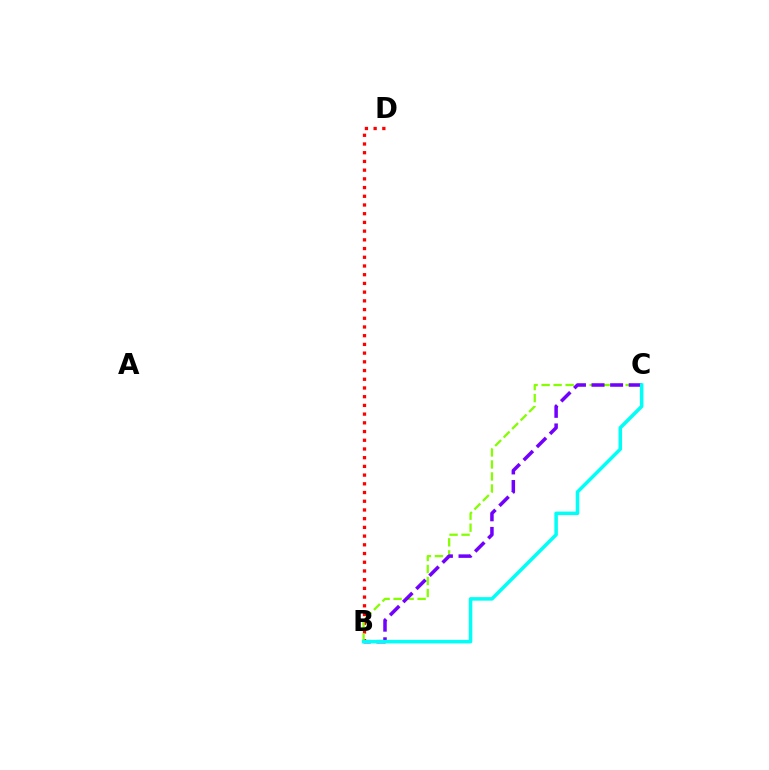{('B', 'D'): [{'color': '#ff0000', 'line_style': 'dotted', 'thickness': 2.37}], ('B', 'C'): [{'color': '#84ff00', 'line_style': 'dashed', 'thickness': 1.63}, {'color': '#7200ff', 'line_style': 'dashed', 'thickness': 2.52}, {'color': '#00fff6', 'line_style': 'solid', 'thickness': 2.54}]}